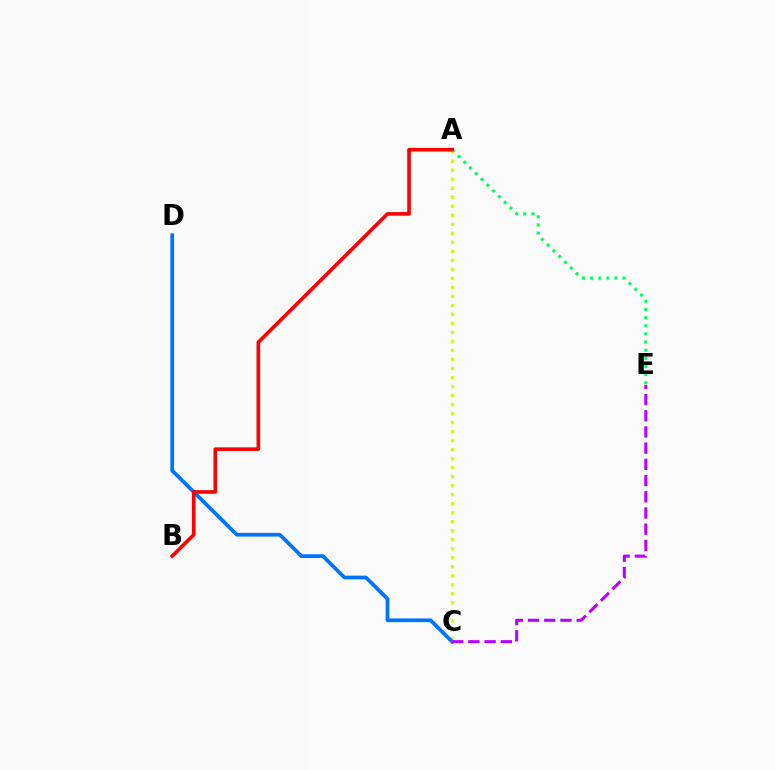{('A', 'E'): [{'color': '#00ff5c', 'line_style': 'dotted', 'thickness': 2.21}], ('A', 'C'): [{'color': '#d1ff00', 'line_style': 'dotted', 'thickness': 2.45}], ('C', 'D'): [{'color': '#0074ff', 'line_style': 'solid', 'thickness': 2.69}], ('A', 'B'): [{'color': '#ff0000', 'line_style': 'solid', 'thickness': 2.61}], ('C', 'E'): [{'color': '#b900ff', 'line_style': 'dashed', 'thickness': 2.2}]}